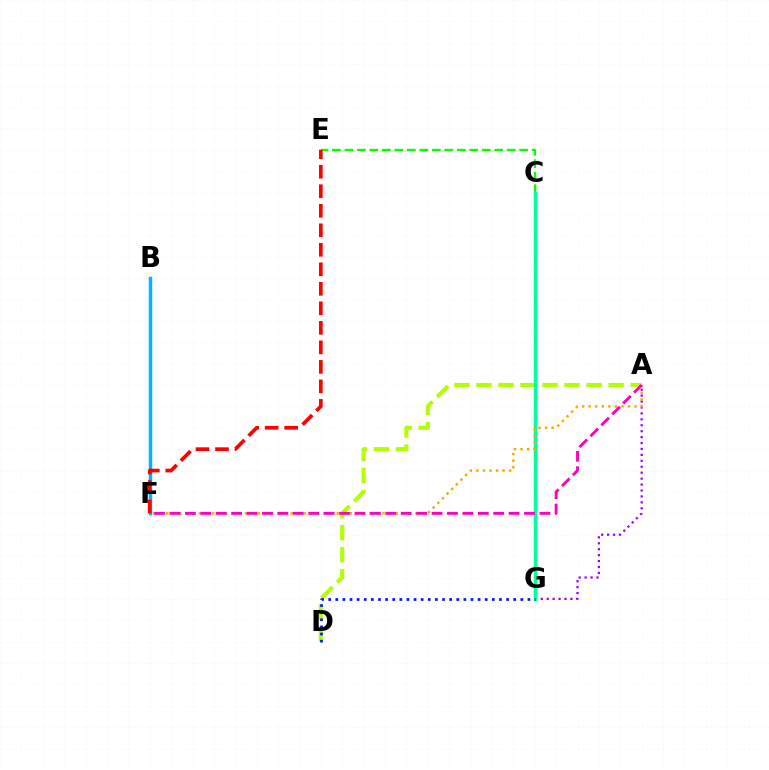{('A', 'G'): [{'color': '#9b00ff', 'line_style': 'dotted', 'thickness': 1.61}], ('C', 'E'): [{'color': '#08ff00', 'line_style': 'dashed', 'thickness': 1.7}], ('B', 'F'): [{'color': '#00b5ff', 'line_style': 'solid', 'thickness': 2.48}], ('A', 'D'): [{'color': '#b3ff00', 'line_style': 'dashed', 'thickness': 2.99}], ('C', 'G'): [{'color': '#00ff9d', 'line_style': 'solid', 'thickness': 2.48}], ('A', 'F'): [{'color': '#ffa500', 'line_style': 'dotted', 'thickness': 1.78}, {'color': '#ff00bd', 'line_style': 'dashed', 'thickness': 2.09}], ('E', 'F'): [{'color': '#ff0000', 'line_style': 'dashed', 'thickness': 2.65}], ('D', 'G'): [{'color': '#0010ff', 'line_style': 'dotted', 'thickness': 1.93}]}